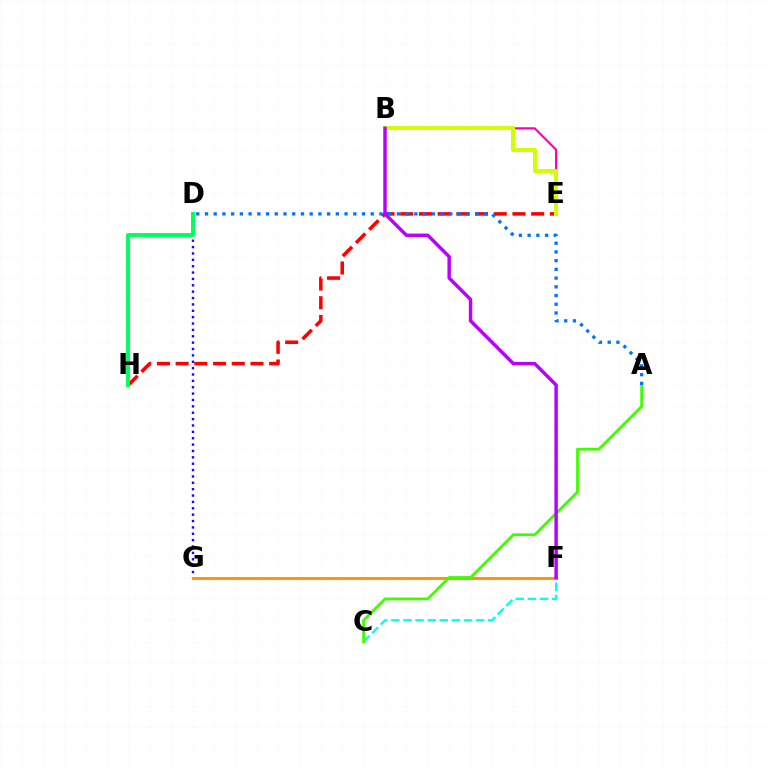{('D', 'G'): [{'color': '#2500ff', 'line_style': 'dotted', 'thickness': 1.73}], ('F', 'G'): [{'color': '#ff9400', 'line_style': 'solid', 'thickness': 2.1}], ('E', 'H'): [{'color': '#ff0000', 'line_style': 'dashed', 'thickness': 2.54}], ('C', 'F'): [{'color': '#00fff6', 'line_style': 'dashed', 'thickness': 1.65}], ('D', 'H'): [{'color': '#00ff5c', 'line_style': 'solid', 'thickness': 2.81}], ('A', 'C'): [{'color': '#3dff00', 'line_style': 'solid', 'thickness': 2.01}], ('B', 'E'): [{'color': '#ff00ac', 'line_style': 'solid', 'thickness': 1.55}, {'color': '#d1ff00', 'line_style': 'solid', 'thickness': 2.88}], ('B', 'F'): [{'color': '#b900ff', 'line_style': 'solid', 'thickness': 2.48}], ('A', 'D'): [{'color': '#0074ff', 'line_style': 'dotted', 'thickness': 2.37}]}